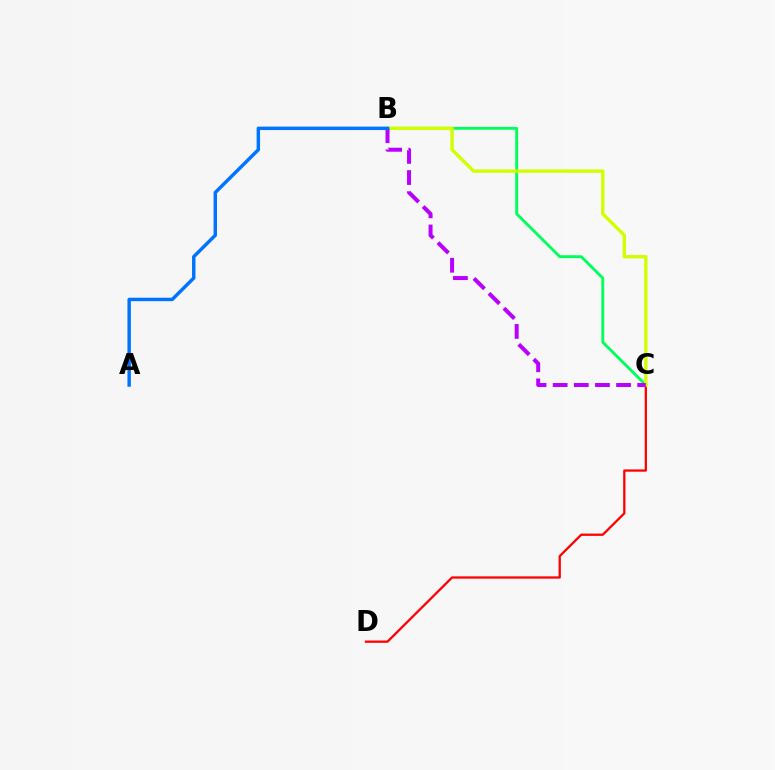{('C', 'D'): [{'color': '#ff0000', 'line_style': 'solid', 'thickness': 1.64}], ('B', 'C'): [{'color': '#00ff5c', 'line_style': 'solid', 'thickness': 2.06}, {'color': '#d1ff00', 'line_style': 'solid', 'thickness': 2.44}, {'color': '#b900ff', 'line_style': 'dashed', 'thickness': 2.87}], ('A', 'B'): [{'color': '#0074ff', 'line_style': 'solid', 'thickness': 2.48}]}